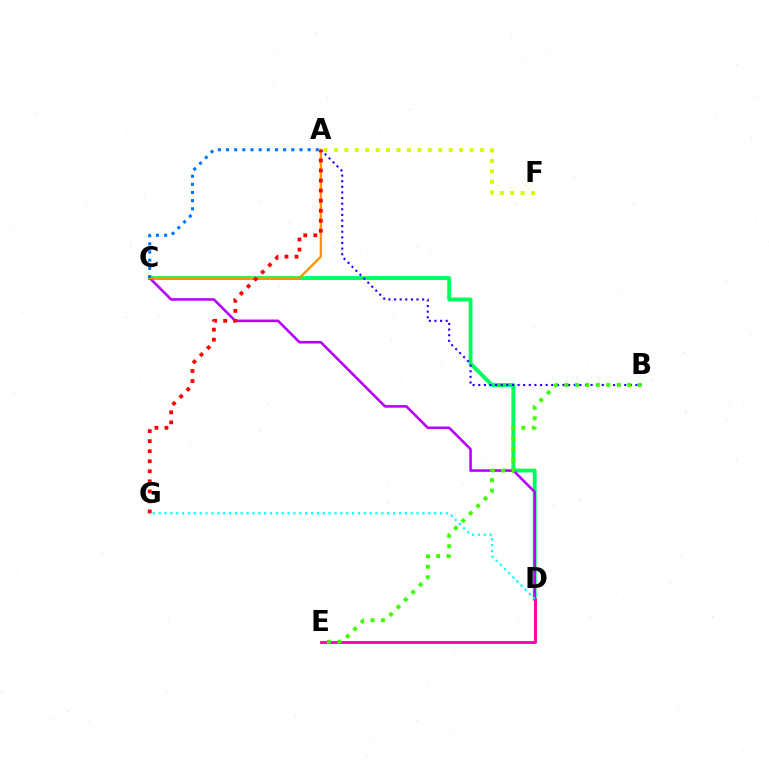{('C', 'D'): [{'color': '#00ff5c', 'line_style': 'solid', 'thickness': 2.78}, {'color': '#b900ff', 'line_style': 'solid', 'thickness': 1.87}], ('A', 'F'): [{'color': '#d1ff00', 'line_style': 'dotted', 'thickness': 2.84}], ('A', 'B'): [{'color': '#2500ff', 'line_style': 'dotted', 'thickness': 1.53}], ('A', 'C'): [{'color': '#ff9400', 'line_style': 'solid', 'thickness': 1.66}, {'color': '#0074ff', 'line_style': 'dotted', 'thickness': 2.22}], ('A', 'G'): [{'color': '#ff0000', 'line_style': 'dotted', 'thickness': 2.73}], ('D', 'E'): [{'color': '#ff00ac', 'line_style': 'solid', 'thickness': 2.07}], ('B', 'E'): [{'color': '#3dff00', 'line_style': 'dotted', 'thickness': 2.85}], ('D', 'G'): [{'color': '#00fff6', 'line_style': 'dotted', 'thickness': 1.59}]}